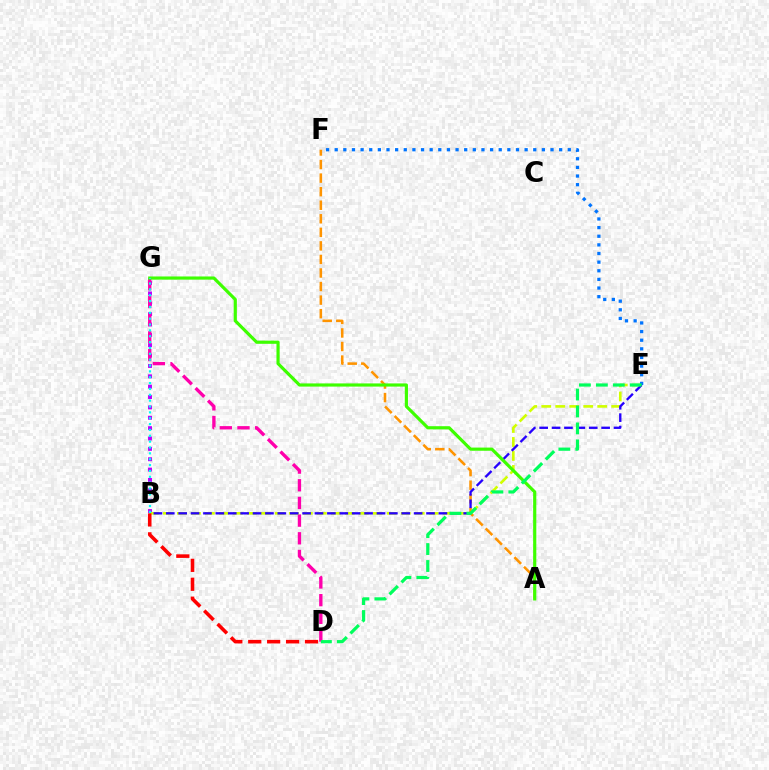{('A', 'F'): [{'color': '#ff9400', 'line_style': 'dashed', 'thickness': 1.84}], ('B', 'G'): [{'color': '#b900ff', 'line_style': 'dotted', 'thickness': 2.82}, {'color': '#00fff6', 'line_style': 'dotted', 'thickness': 1.59}], ('D', 'G'): [{'color': '#ff00ac', 'line_style': 'dashed', 'thickness': 2.4}], ('B', 'E'): [{'color': '#d1ff00', 'line_style': 'dashed', 'thickness': 1.9}, {'color': '#2500ff', 'line_style': 'dashed', 'thickness': 1.68}], ('B', 'D'): [{'color': '#ff0000', 'line_style': 'dashed', 'thickness': 2.57}], ('E', 'F'): [{'color': '#0074ff', 'line_style': 'dotted', 'thickness': 2.35}], ('A', 'G'): [{'color': '#3dff00', 'line_style': 'solid', 'thickness': 2.28}], ('D', 'E'): [{'color': '#00ff5c', 'line_style': 'dashed', 'thickness': 2.3}]}